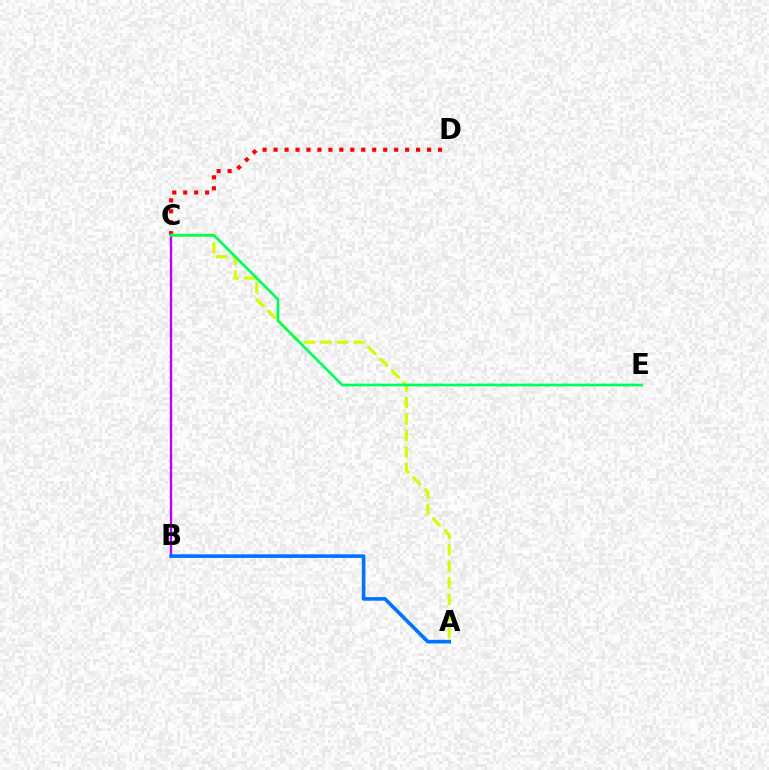{('C', 'D'): [{'color': '#ff0000', 'line_style': 'dotted', 'thickness': 2.98}], ('A', 'C'): [{'color': '#d1ff00', 'line_style': 'dashed', 'thickness': 2.24}], ('B', 'C'): [{'color': '#b900ff', 'line_style': 'solid', 'thickness': 1.69}], ('C', 'E'): [{'color': '#00ff5c', 'line_style': 'solid', 'thickness': 1.94}], ('A', 'B'): [{'color': '#0074ff', 'line_style': 'solid', 'thickness': 2.61}]}